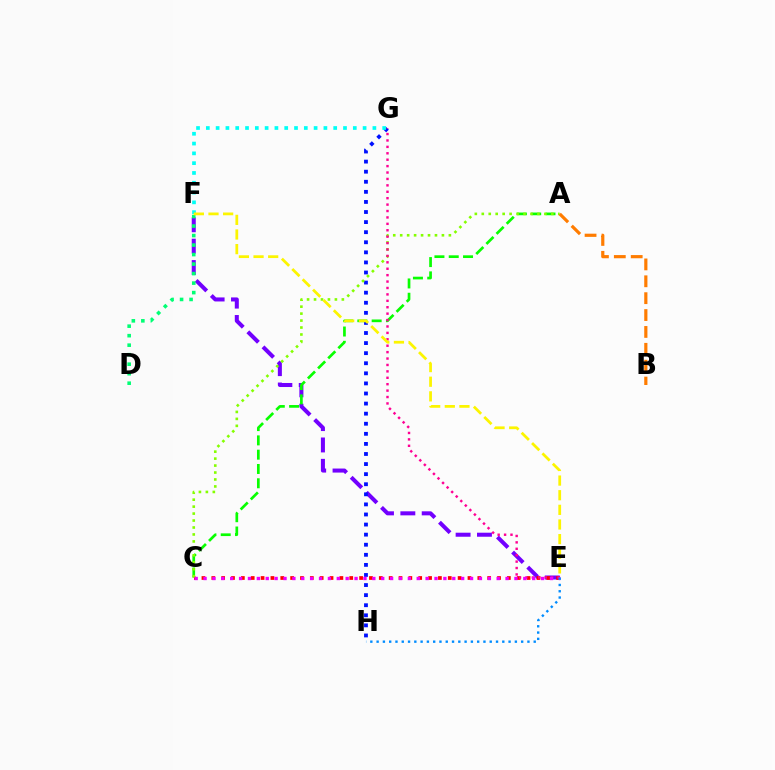{('E', 'F'): [{'color': '#7200ff', 'line_style': 'dashed', 'thickness': 2.9}, {'color': '#fcf500', 'line_style': 'dashed', 'thickness': 1.99}], ('A', 'C'): [{'color': '#08ff00', 'line_style': 'dashed', 'thickness': 1.94}, {'color': '#84ff00', 'line_style': 'dotted', 'thickness': 1.89}], ('G', 'H'): [{'color': '#0010ff', 'line_style': 'dotted', 'thickness': 2.74}], ('C', 'E'): [{'color': '#ff0000', 'line_style': 'dotted', 'thickness': 2.68}, {'color': '#ee00ff', 'line_style': 'dotted', 'thickness': 2.41}], ('E', 'G'): [{'color': '#ff0094', 'line_style': 'dotted', 'thickness': 1.74}], ('F', 'G'): [{'color': '#00fff6', 'line_style': 'dotted', 'thickness': 2.66}], ('D', 'F'): [{'color': '#00ff74', 'line_style': 'dotted', 'thickness': 2.58}], ('E', 'H'): [{'color': '#008cff', 'line_style': 'dotted', 'thickness': 1.71}], ('A', 'B'): [{'color': '#ff7c00', 'line_style': 'dashed', 'thickness': 2.29}]}